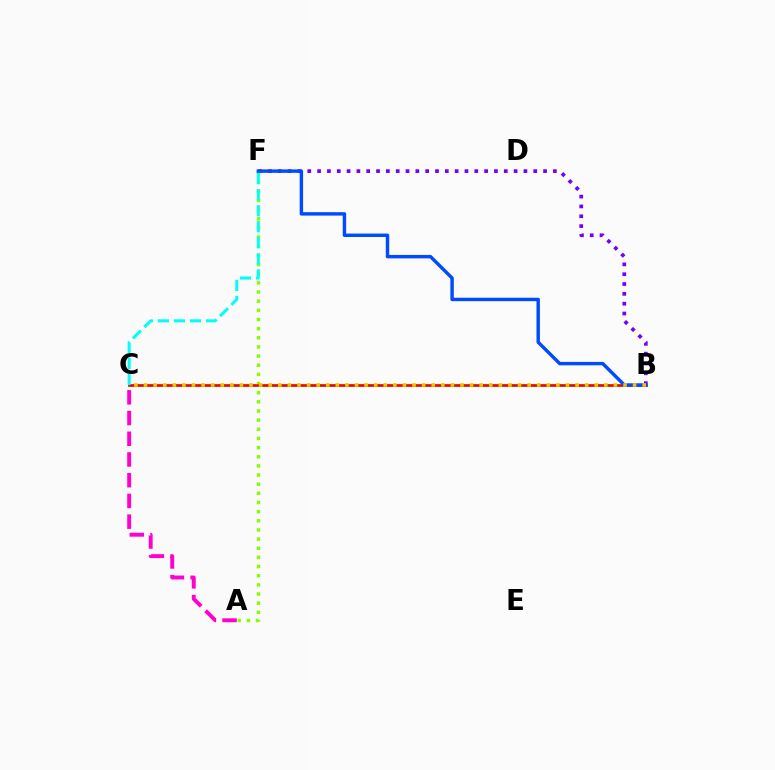{('A', 'C'): [{'color': '#ff00cf', 'line_style': 'dashed', 'thickness': 2.81}], ('B', 'F'): [{'color': '#7200ff', 'line_style': 'dotted', 'thickness': 2.67}, {'color': '#004bff', 'line_style': 'solid', 'thickness': 2.47}], ('B', 'C'): [{'color': '#00ff39', 'line_style': 'solid', 'thickness': 2.0}, {'color': '#ff0000', 'line_style': 'solid', 'thickness': 1.8}, {'color': '#ffbd00', 'line_style': 'dotted', 'thickness': 2.61}], ('A', 'F'): [{'color': '#84ff00', 'line_style': 'dotted', 'thickness': 2.49}], ('C', 'F'): [{'color': '#00fff6', 'line_style': 'dashed', 'thickness': 2.18}]}